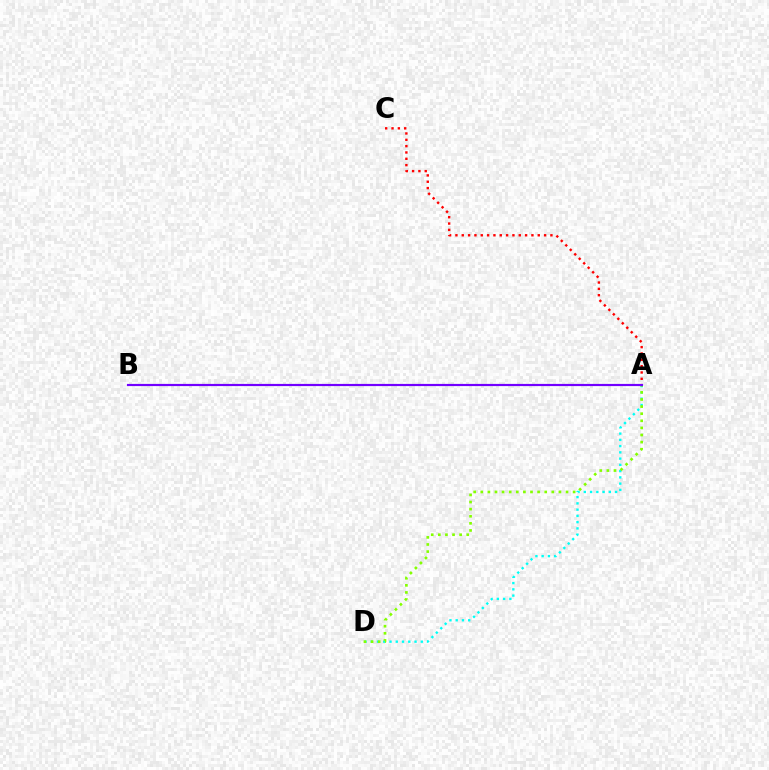{('A', 'D'): [{'color': '#00fff6', 'line_style': 'dotted', 'thickness': 1.7}, {'color': '#84ff00', 'line_style': 'dotted', 'thickness': 1.93}], ('A', 'C'): [{'color': '#ff0000', 'line_style': 'dotted', 'thickness': 1.72}], ('A', 'B'): [{'color': '#7200ff', 'line_style': 'solid', 'thickness': 1.58}]}